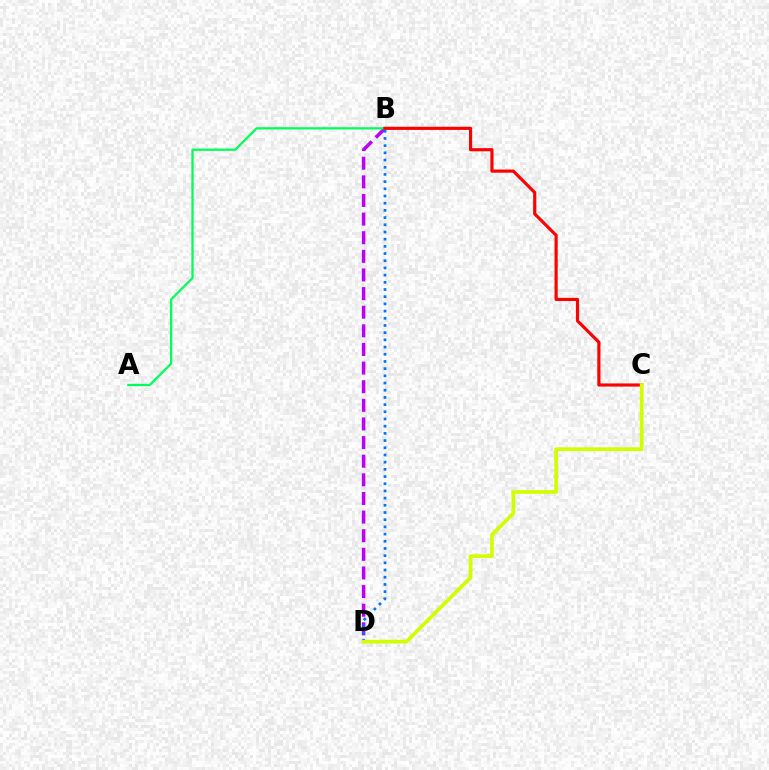{('B', 'D'): [{'color': '#b900ff', 'line_style': 'dashed', 'thickness': 2.53}, {'color': '#0074ff', 'line_style': 'dotted', 'thickness': 1.95}], ('A', 'B'): [{'color': '#00ff5c', 'line_style': 'solid', 'thickness': 1.65}], ('B', 'C'): [{'color': '#ff0000', 'line_style': 'solid', 'thickness': 2.27}], ('C', 'D'): [{'color': '#d1ff00', 'line_style': 'solid', 'thickness': 2.67}]}